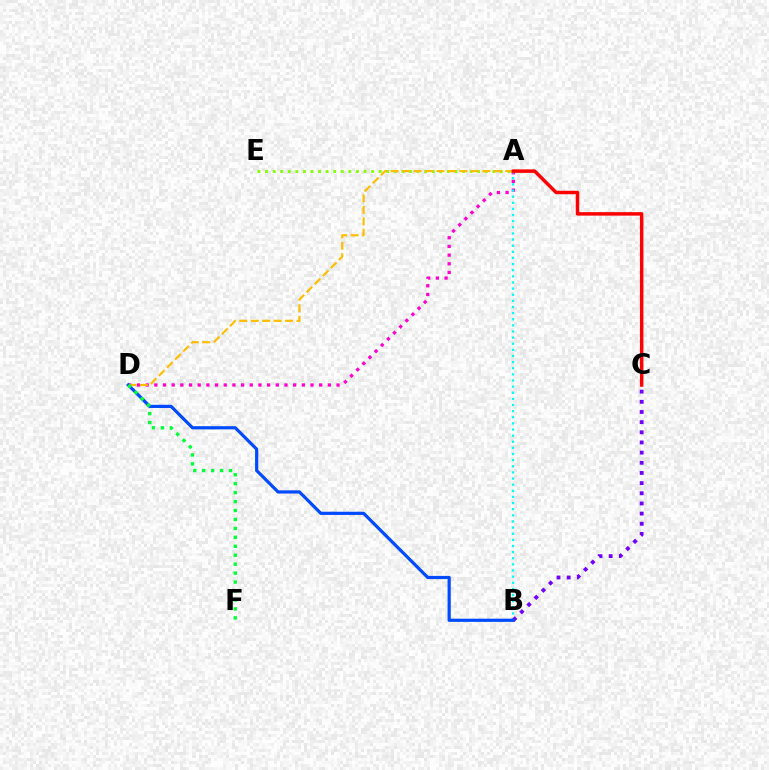{('A', 'D'): [{'color': '#ff00cf', 'line_style': 'dotted', 'thickness': 2.36}, {'color': '#ffbd00', 'line_style': 'dashed', 'thickness': 1.56}], ('A', 'E'): [{'color': '#84ff00', 'line_style': 'dotted', 'thickness': 2.06}], ('A', 'B'): [{'color': '#00fff6', 'line_style': 'dotted', 'thickness': 1.67}], ('B', 'C'): [{'color': '#7200ff', 'line_style': 'dotted', 'thickness': 2.76}], ('A', 'C'): [{'color': '#ff0000', 'line_style': 'solid', 'thickness': 2.5}], ('B', 'D'): [{'color': '#004bff', 'line_style': 'solid', 'thickness': 2.3}], ('D', 'F'): [{'color': '#00ff39', 'line_style': 'dotted', 'thickness': 2.43}]}